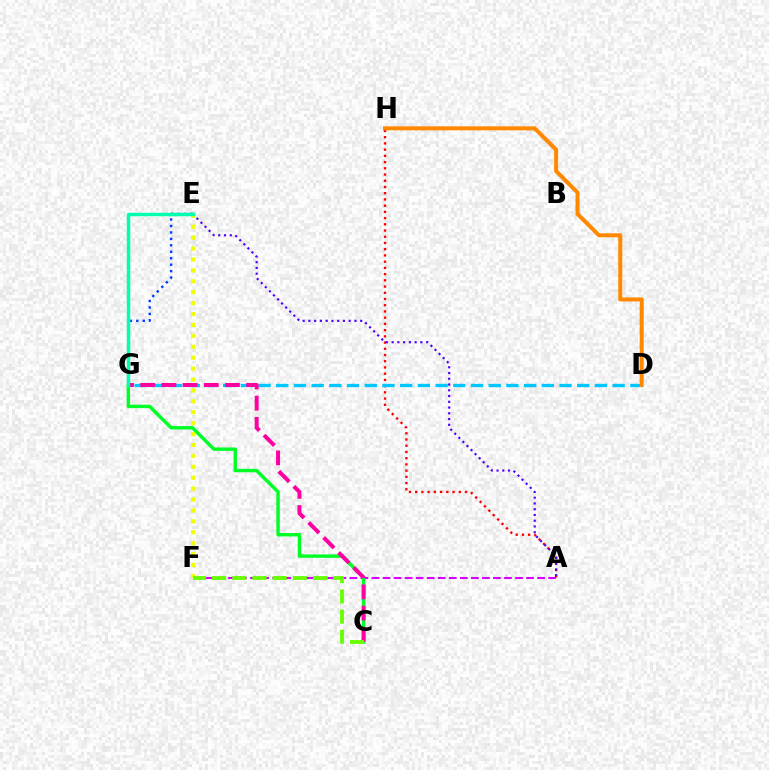{('A', 'H'): [{'color': '#ff0000', 'line_style': 'dotted', 'thickness': 1.69}], ('E', 'G'): [{'color': '#003fff', 'line_style': 'dotted', 'thickness': 1.75}, {'color': '#00ffaf', 'line_style': 'solid', 'thickness': 2.49}], ('A', 'F'): [{'color': '#d600ff', 'line_style': 'dashed', 'thickness': 1.5}], ('C', 'G'): [{'color': '#00ff27', 'line_style': 'solid', 'thickness': 2.47}, {'color': '#ff00a0', 'line_style': 'dashed', 'thickness': 2.88}], ('D', 'G'): [{'color': '#00c7ff', 'line_style': 'dashed', 'thickness': 2.4}], ('E', 'F'): [{'color': '#eeff00', 'line_style': 'dotted', 'thickness': 2.96}], ('A', 'E'): [{'color': '#4f00ff', 'line_style': 'dotted', 'thickness': 1.56}], ('D', 'H'): [{'color': '#ff8800', 'line_style': 'solid', 'thickness': 2.87}], ('C', 'F'): [{'color': '#66ff00', 'line_style': 'dashed', 'thickness': 2.74}]}